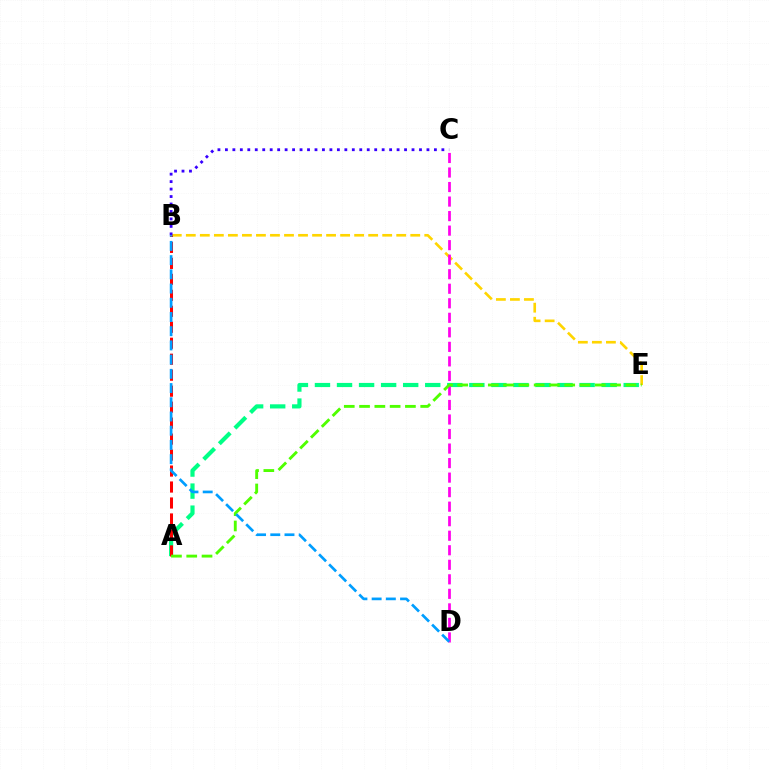{('A', 'E'): [{'color': '#00ff86', 'line_style': 'dashed', 'thickness': 3.0}, {'color': '#4fff00', 'line_style': 'dashed', 'thickness': 2.08}], ('B', 'E'): [{'color': '#ffd500', 'line_style': 'dashed', 'thickness': 1.91}], ('C', 'D'): [{'color': '#ff00ed', 'line_style': 'dashed', 'thickness': 1.97}], ('B', 'C'): [{'color': '#3700ff', 'line_style': 'dotted', 'thickness': 2.03}], ('A', 'B'): [{'color': '#ff0000', 'line_style': 'dashed', 'thickness': 2.17}], ('B', 'D'): [{'color': '#009eff', 'line_style': 'dashed', 'thickness': 1.93}]}